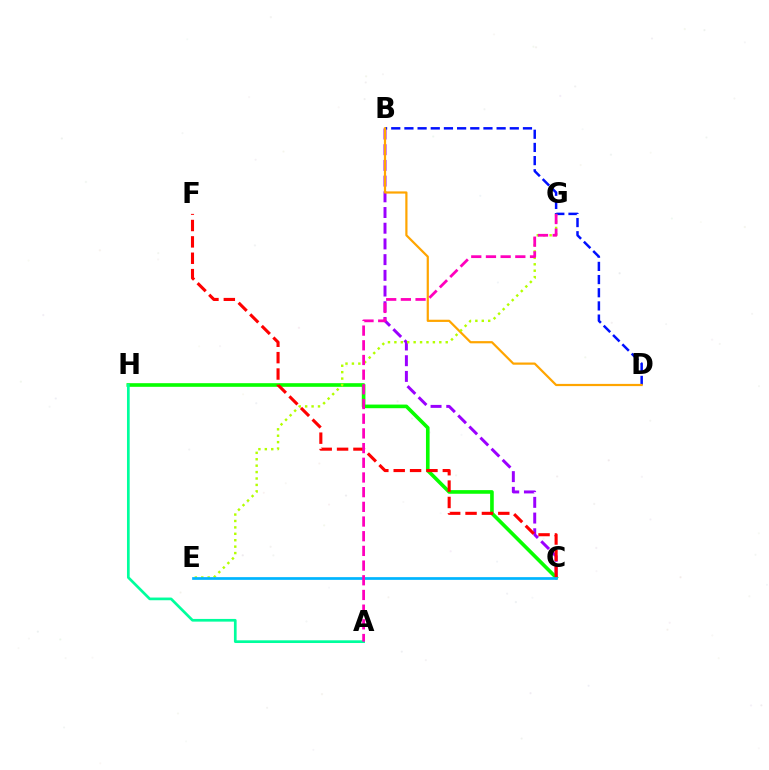{('B', 'C'): [{'color': '#9b00ff', 'line_style': 'dashed', 'thickness': 2.13}], ('B', 'D'): [{'color': '#0010ff', 'line_style': 'dashed', 'thickness': 1.79}, {'color': '#ffa500', 'line_style': 'solid', 'thickness': 1.59}], ('C', 'H'): [{'color': '#08ff00', 'line_style': 'solid', 'thickness': 2.62}], ('A', 'H'): [{'color': '#00ff9d', 'line_style': 'solid', 'thickness': 1.94}], ('E', 'G'): [{'color': '#b3ff00', 'line_style': 'dotted', 'thickness': 1.74}], ('C', 'F'): [{'color': '#ff0000', 'line_style': 'dashed', 'thickness': 2.22}], ('C', 'E'): [{'color': '#00b5ff', 'line_style': 'solid', 'thickness': 1.95}], ('A', 'G'): [{'color': '#ff00bd', 'line_style': 'dashed', 'thickness': 2.0}]}